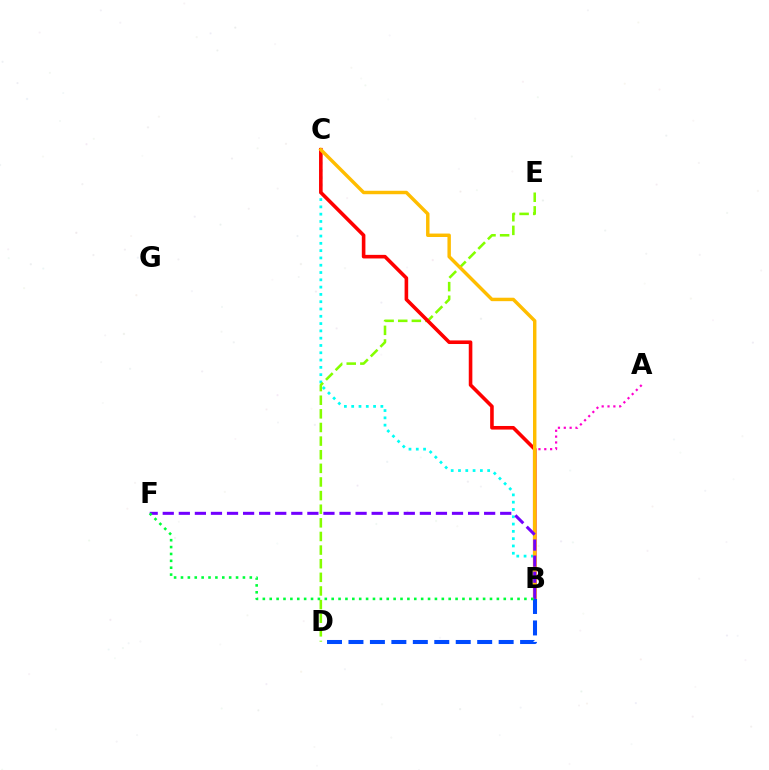{('B', 'C'): [{'color': '#00fff6', 'line_style': 'dotted', 'thickness': 1.98}, {'color': '#ff0000', 'line_style': 'solid', 'thickness': 2.59}, {'color': '#ffbd00', 'line_style': 'solid', 'thickness': 2.48}], ('D', 'E'): [{'color': '#84ff00', 'line_style': 'dashed', 'thickness': 1.85}], ('A', 'B'): [{'color': '#ff00cf', 'line_style': 'dotted', 'thickness': 1.59}], ('B', 'F'): [{'color': '#7200ff', 'line_style': 'dashed', 'thickness': 2.18}, {'color': '#00ff39', 'line_style': 'dotted', 'thickness': 1.87}], ('B', 'D'): [{'color': '#004bff', 'line_style': 'dashed', 'thickness': 2.91}]}